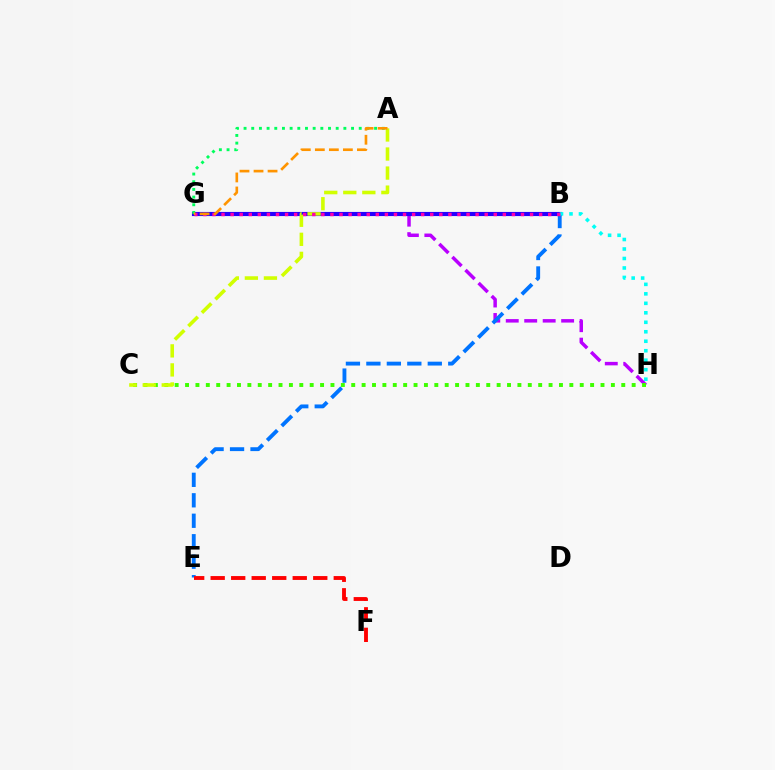{('G', 'H'): [{'color': '#b900ff', 'line_style': 'dashed', 'thickness': 2.51}], ('B', 'G'): [{'color': '#2500ff', 'line_style': 'solid', 'thickness': 2.98}, {'color': '#ff00ac', 'line_style': 'dotted', 'thickness': 2.47}], ('B', 'E'): [{'color': '#0074ff', 'line_style': 'dashed', 'thickness': 2.78}], ('C', 'H'): [{'color': '#3dff00', 'line_style': 'dotted', 'thickness': 2.82}], ('B', 'H'): [{'color': '#00fff6', 'line_style': 'dotted', 'thickness': 2.58}], ('A', 'G'): [{'color': '#00ff5c', 'line_style': 'dotted', 'thickness': 2.09}, {'color': '#ff9400', 'line_style': 'dashed', 'thickness': 1.91}], ('A', 'C'): [{'color': '#d1ff00', 'line_style': 'dashed', 'thickness': 2.59}], ('E', 'F'): [{'color': '#ff0000', 'line_style': 'dashed', 'thickness': 2.79}]}